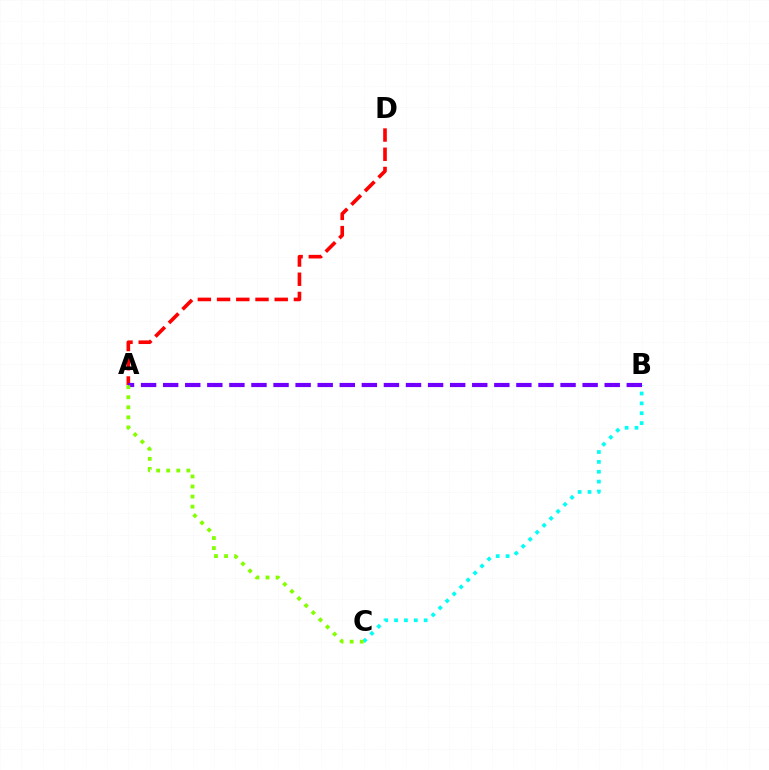{('B', 'C'): [{'color': '#00fff6', 'line_style': 'dotted', 'thickness': 2.68}], ('A', 'D'): [{'color': '#ff0000', 'line_style': 'dashed', 'thickness': 2.61}], ('A', 'B'): [{'color': '#7200ff', 'line_style': 'dashed', 'thickness': 3.0}], ('A', 'C'): [{'color': '#84ff00', 'line_style': 'dotted', 'thickness': 2.73}]}